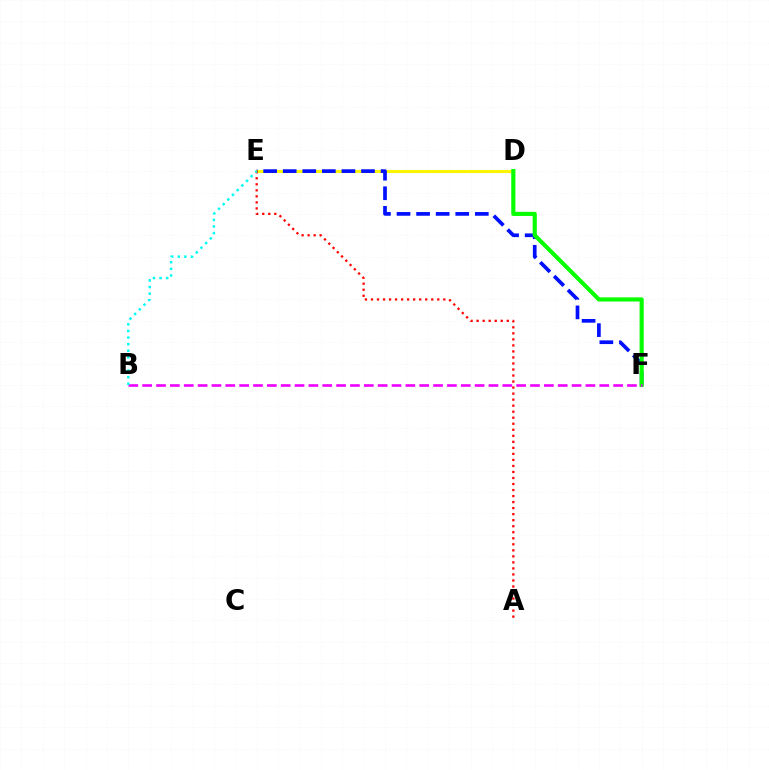{('D', 'E'): [{'color': '#fcf500', 'line_style': 'solid', 'thickness': 2.2}], ('E', 'F'): [{'color': '#0010ff', 'line_style': 'dashed', 'thickness': 2.66}], ('D', 'F'): [{'color': '#08ff00', 'line_style': 'solid', 'thickness': 2.99}], ('B', 'F'): [{'color': '#ee00ff', 'line_style': 'dashed', 'thickness': 1.88}], ('A', 'E'): [{'color': '#ff0000', 'line_style': 'dotted', 'thickness': 1.64}], ('B', 'E'): [{'color': '#00fff6', 'line_style': 'dotted', 'thickness': 1.79}]}